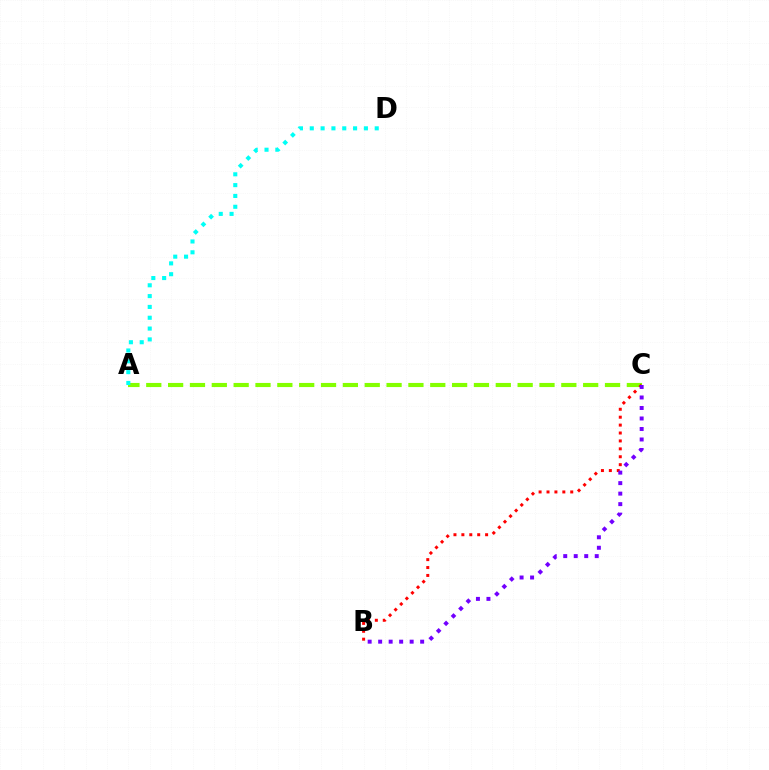{('A', 'C'): [{'color': '#84ff00', 'line_style': 'dashed', 'thickness': 2.97}], ('A', 'D'): [{'color': '#00fff6', 'line_style': 'dotted', 'thickness': 2.94}], ('B', 'C'): [{'color': '#ff0000', 'line_style': 'dotted', 'thickness': 2.15}, {'color': '#7200ff', 'line_style': 'dotted', 'thickness': 2.85}]}